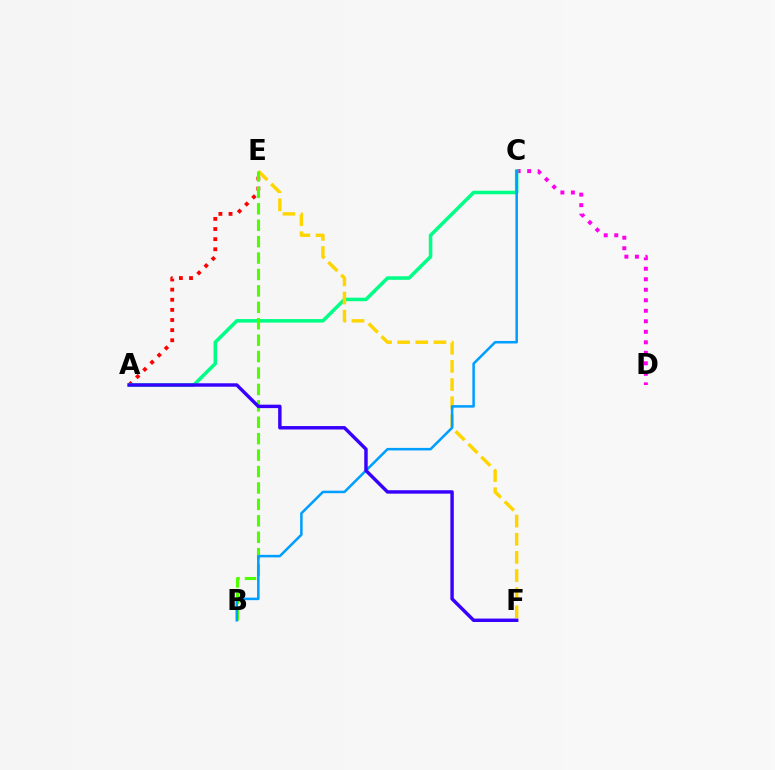{('C', 'D'): [{'color': '#ff00ed', 'line_style': 'dotted', 'thickness': 2.86}], ('A', 'E'): [{'color': '#ff0000', 'line_style': 'dotted', 'thickness': 2.75}], ('A', 'C'): [{'color': '#00ff86', 'line_style': 'solid', 'thickness': 2.55}], ('E', 'F'): [{'color': '#ffd500', 'line_style': 'dashed', 'thickness': 2.47}], ('B', 'E'): [{'color': '#4fff00', 'line_style': 'dashed', 'thickness': 2.23}], ('B', 'C'): [{'color': '#009eff', 'line_style': 'solid', 'thickness': 1.82}], ('A', 'F'): [{'color': '#3700ff', 'line_style': 'solid', 'thickness': 2.47}]}